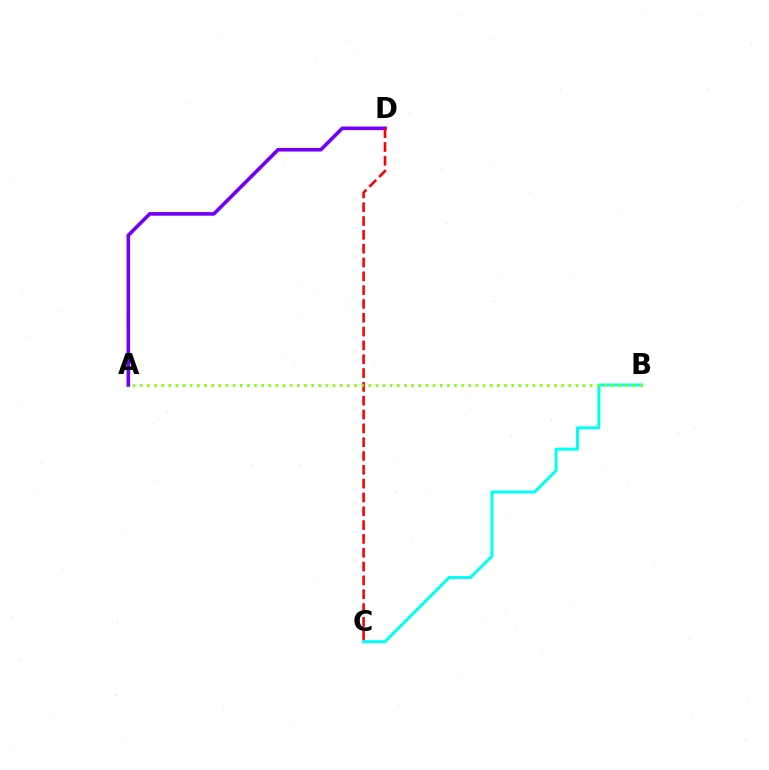{('A', 'D'): [{'color': '#7200ff', 'line_style': 'solid', 'thickness': 2.61}], ('C', 'D'): [{'color': '#ff0000', 'line_style': 'dashed', 'thickness': 1.88}], ('B', 'C'): [{'color': '#00fff6', 'line_style': 'solid', 'thickness': 2.14}], ('A', 'B'): [{'color': '#84ff00', 'line_style': 'dotted', 'thickness': 1.94}]}